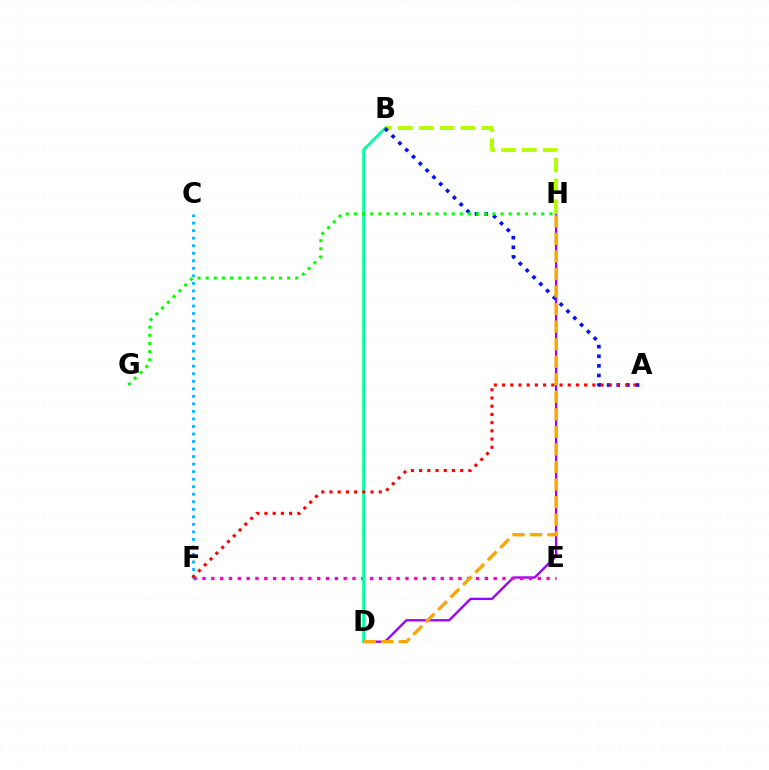{('D', 'H'): [{'color': '#9b00ff', 'line_style': 'solid', 'thickness': 1.67}, {'color': '#ffa500', 'line_style': 'dashed', 'thickness': 2.38}], ('E', 'F'): [{'color': '#ff00bd', 'line_style': 'dotted', 'thickness': 2.4}], ('B', 'H'): [{'color': '#b3ff00', 'line_style': 'dashed', 'thickness': 2.83}], ('B', 'D'): [{'color': '#00ff9d', 'line_style': 'solid', 'thickness': 2.02}], ('A', 'B'): [{'color': '#0010ff', 'line_style': 'dotted', 'thickness': 2.61}], ('C', 'F'): [{'color': '#00b5ff', 'line_style': 'dotted', 'thickness': 2.05}], ('G', 'H'): [{'color': '#08ff00', 'line_style': 'dotted', 'thickness': 2.21}], ('A', 'F'): [{'color': '#ff0000', 'line_style': 'dotted', 'thickness': 2.23}]}